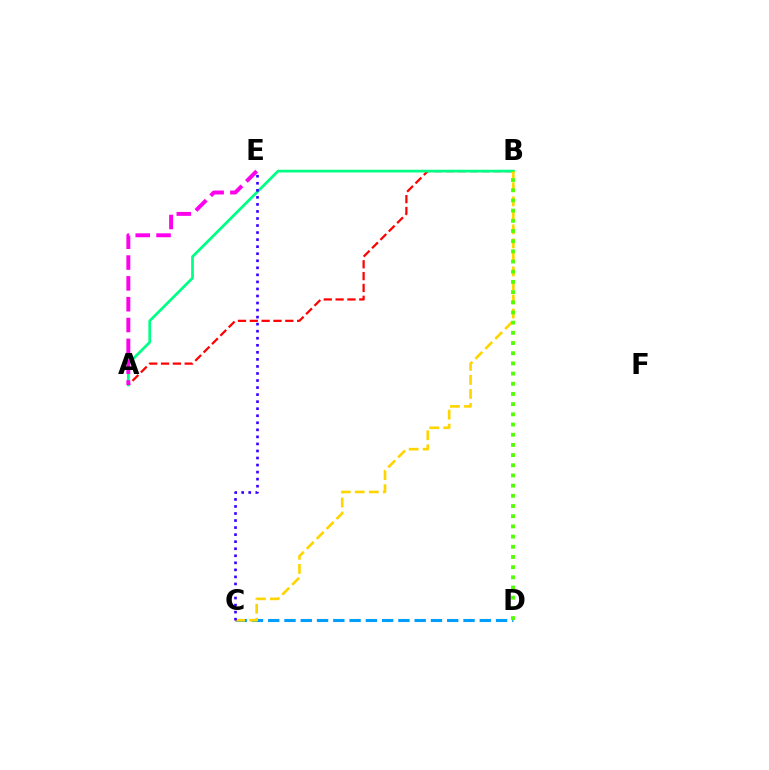{('A', 'B'): [{'color': '#ff0000', 'line_style': 'dashed', 'thickness': 1.61}, {'color': '#00ff86', 'line_style': 'solid', 'thickness': 1.96}], ('C', 'D'): [{'color': '#009eff', 'line_style': 'dashed', 'thickness': 2.21}], ('A', 'E'): [{'color': '#ff00ed', 'line_style': 'dashed', 'thickness': 2.83}], ('B', 'C'): [{'color': '#ffd500', 'line_style': 'dashed', 'thickness': 1.9}], ('C', 'E'): [{'color': '#3700ff', 'line_style': 'dotted', 'thickness': 1.91}], ('B', 'D'): [{'color': '#4fff00', 'line_style': 'dotted', 'thickness': 2.77}]}